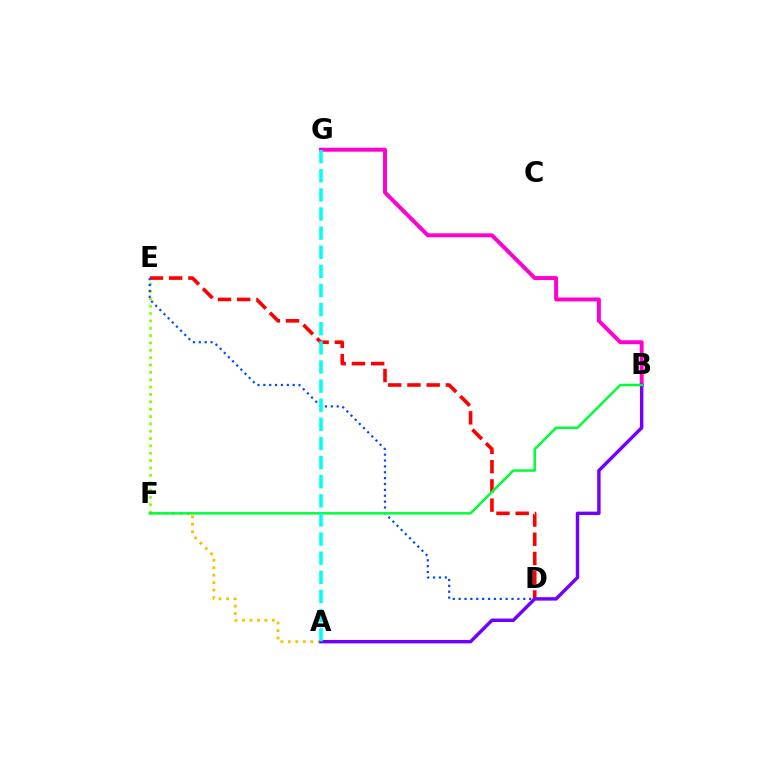{('E', 'F'): [{'color': '#84ff00', 'line_style': 'dotted', 'thickness': 2.0}], ('A', 'F'): [{'color': '#ffbd00', 'line_style': 'dotted', 'thickness': 2.03}], ('B', 'G'): [{'color': '#ff00cf', 'line_style': 'solid', 'thickness': 2.84}], ('D', 'E'): [{'color': '#ff0000', 'line_style': 'dashed', 'thickness': 2.61}, {'color': '#004bff', 'line_style': 'dotted', 'thickness': 1.6}], ('A', 'B'): [{'color': '#7200ff', 'line_style': 'solid', 'thickness': 2.47}], ('B', 'F'): [{'color': '#00ff39', 'line_style': 'solid', 'thickness': 1.8}], ('A', 'G'): [{'color': '#00fff6', 'line_style': 'dashed', 'thickness': 2.6}]}